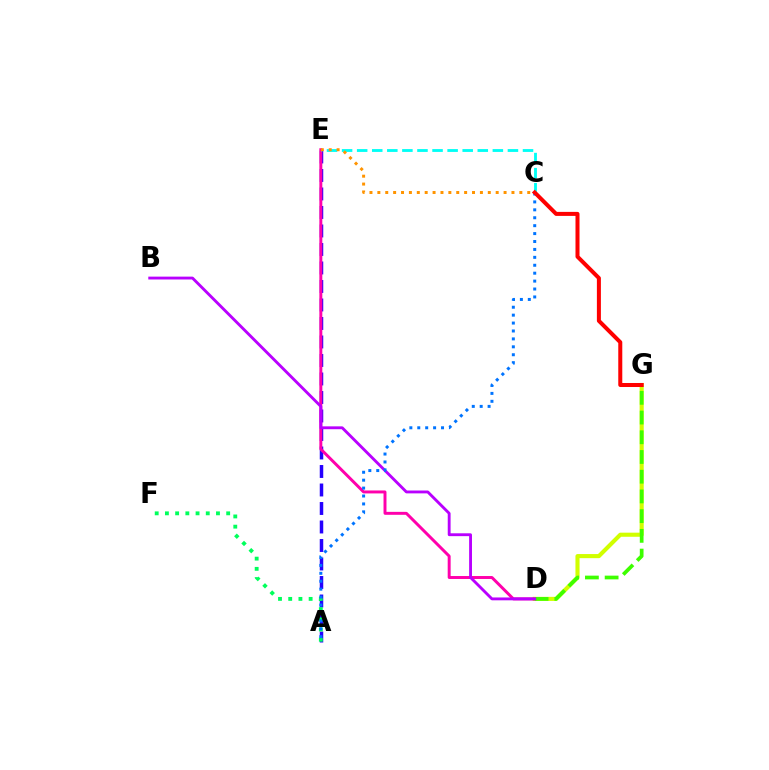{('D', 'G'): [{'color': '#d1ff00', 'line_style': 'solid', 'thickness': 2.96}, {'color': '#3dff00', 'line_style': 'dashed', 'thickness': 2.68}], ('A', 'E'): [{'color': '#2500ff', 'line_style': 'dashed', 'thickness': 2.51}], ('D', 'E'): [{'color': '#ff00ac', 'line_style': 'solid', 'thickness': 2.13}], ('C', 'E'): [{'color': '#00fff6', 'line_style': 'dashed', 'thickness': 2.05}, {'color': '#ff9400', 'line_style': 'dotted', 'thickness': 2.14}], ('B', 'D'): [{'color': '#b900ff', 'line_style': 'solid', 'thickness': 2.06}], ('A', 'F'): [{'color': '#00ff5c', 'line_style': 'dotted', 'thickness': 2.77}], ('A', 'C'): [{'color': '#0074ff', 'line_style': 'dotted', 'thickness': 2.15}], ('C', 'G'): [{'color': '#ff0000', 'line_style': 'solid', 'thickness': 2.89}]}